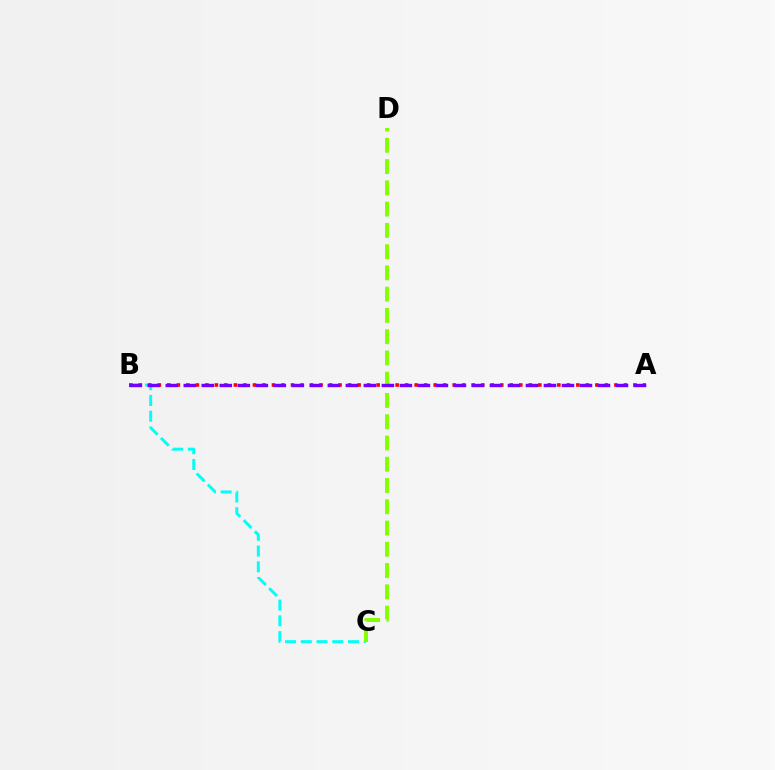{('B', 'C'): [{'color': '#00fff6', 'line_style': 'dashed', 'thickness': 2.14}], ('A', 'B'): [{'color': '#ff0000', 'line_style': 'dotted', 'thickness': 2.58}, {'color': '#7200ff', 'line_style': 'dashed', 'thickness': 2.45}], ('C', 'D'): [{'color': '#84ff00', 'line_style': 'dashed', 'thickness': 2.89}]}